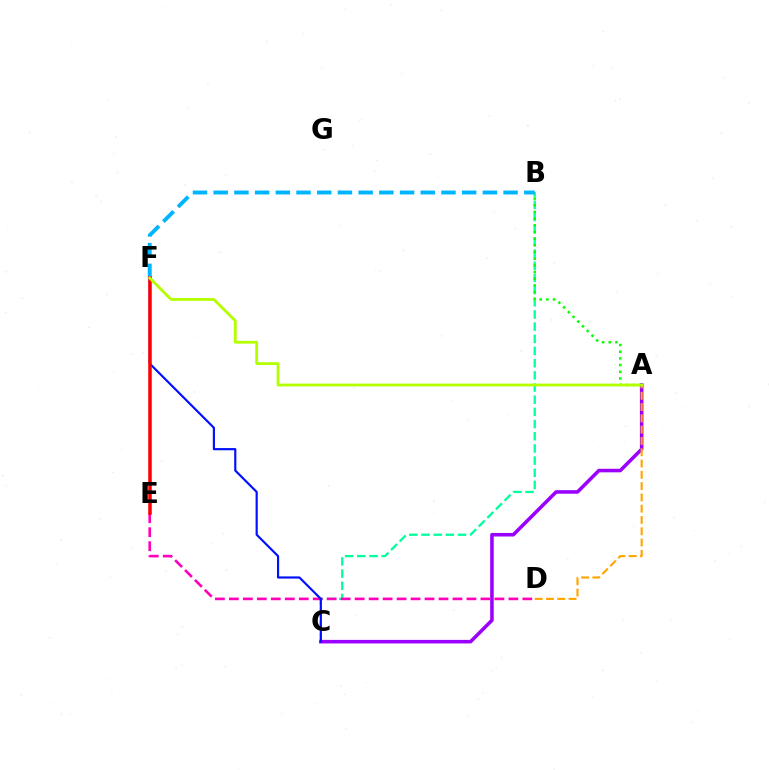{('A', 'C'): [{'color': '#9b00ff', 'line_style': 'solid', 'thickness': 2.56}], ('B', 'C'): [{'color': '#00ff9d', 'line_style': 'dashed', 'thickness': 1.65}], ('A', 'B'): [{'color': '#08ff00', 'line_style': 'dotted', 'thickness': 1.81}], ('D', 'E'): [{'color': '#ff00bd', 'line_style': 'dashed', 'thickness': 1.9}], ('B', 'F'): [{'color': '#00b5ff', 'line_style': 'dashed', 'thickness': 2.81}], ('C', 'F'): [{'color': '#0010ff', 'line_style': 'solid', 'thickness': 1.56}], ('E', 'F'): [{'color': '#ff0000', 'line_style': 'solid', 'thickness': 2.53}], ('A', 'D'): [{'color': '#ffa500', 'line_style': 'dashed', 'thickness': 1.53}], ('A', 'F'): [{'color': '#b3ff00', 'line_style': 'solid', 'thickness': 2.02}]}